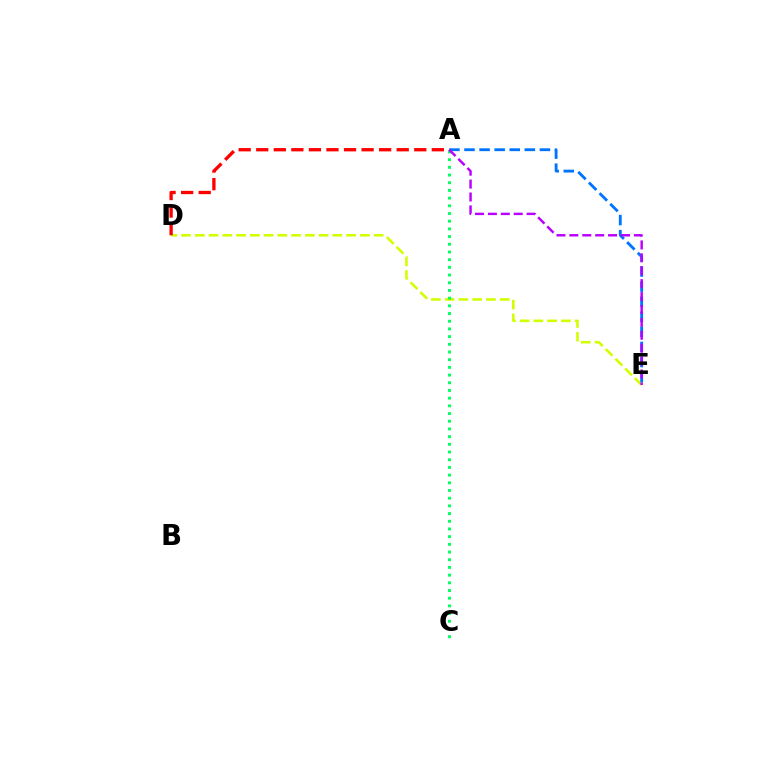{('D', 'E'): [{'color': '#d1ff00', 'line_style': 'dashed', 'thickness': 1.87}], ('A', 'C'): [{'color': '#00ff5c', 'line_style': 'dotted', 'thickness': 2.09}], ('A', 'E'): [{'color': '#0074ff', 'line_style': 'dashed', 'thickness': 2.05}, {'color': '#b900ff', 'line_style': 'dashed', 'thickness': 1.75}], ('A', 'D'): [{'color': '#ff0000', 'line_style': 'dashed', 'thickness': 2.39}]}